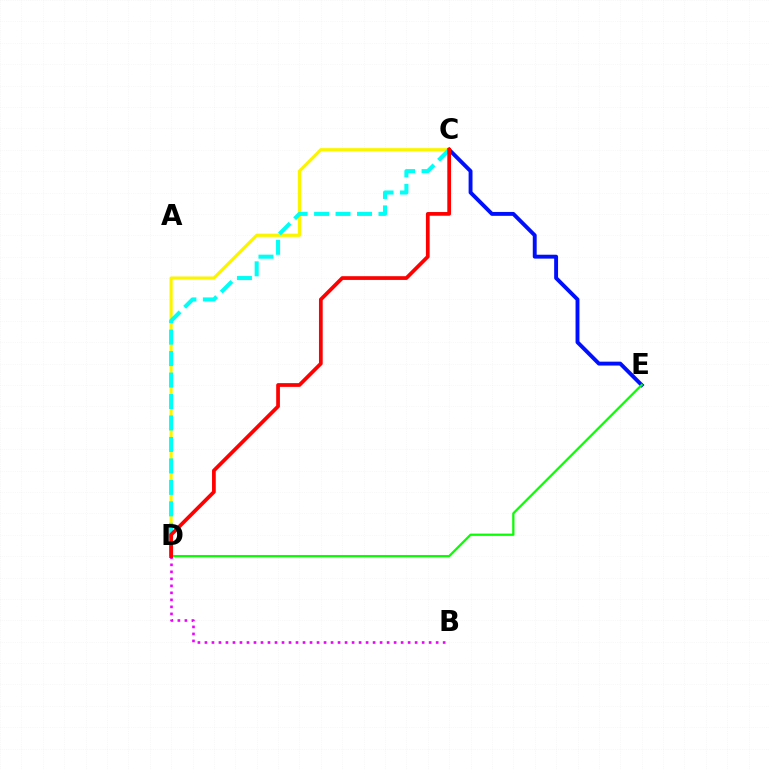{('C', 'E'): [{'color': '#0010ff', 'line_style': 'solid', 'thickness': 2.81}], ('C', 'D'): [{'color': '#fcf500', 'line_style': 'solid', 'thickness': 2.28}, {'color': '#00fff6', 'line_style': 'dashed', 'thickness': 2.92}, {'color': '#ff0000', 'line_style': 'solid', 'thickness': 2.69}], ('B', 'D'): [{'color': '#ee00ff', 'line_style': 'dotted', 'thickness': 1.9}], ('D', 'E'): [{'color': '#08ff00', 'line_style': 'solid', 'thickness': 1.62}]}